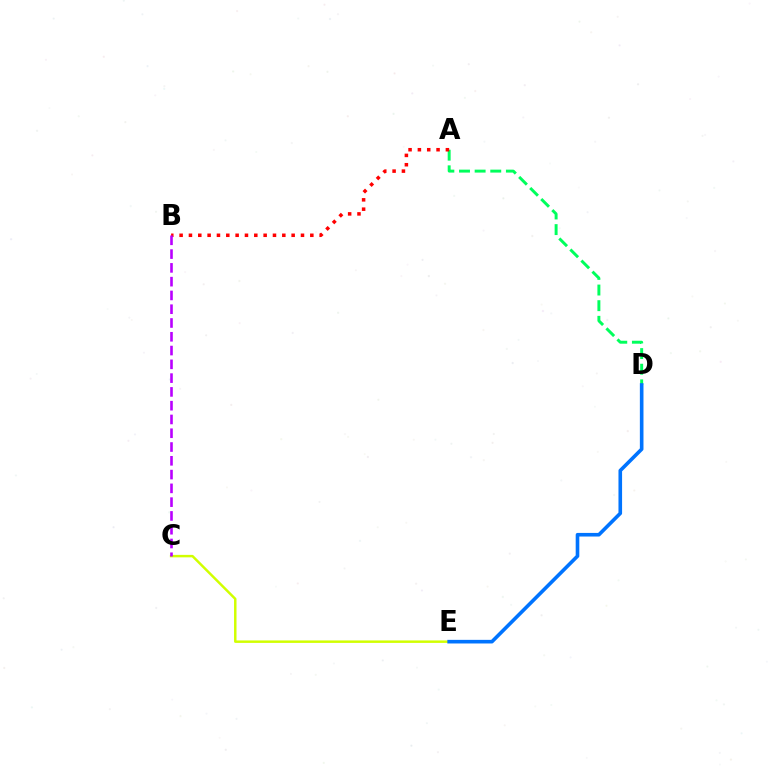{('C', 'E'): [{'color': '#d1ff00', 'line_style': 'solid', 'thickness': 1.78}], ('A', 'D'): [{'color': '#00ff5c', 'line_style': 'dashed', 'thickness': 2.12}], ('D', 'E'): [{'color': '#0074ff', 'line_style': 'solid', 'thickness': 2.6}], ('A', 'B'): [{'color': '#ff0000', 'line_style': 'dotted', 'thickness': 2.54}], ('B', 'C'): [{'color': '#b900ff', 'line_style': 'dashed', 'thickness': 1.87}]}